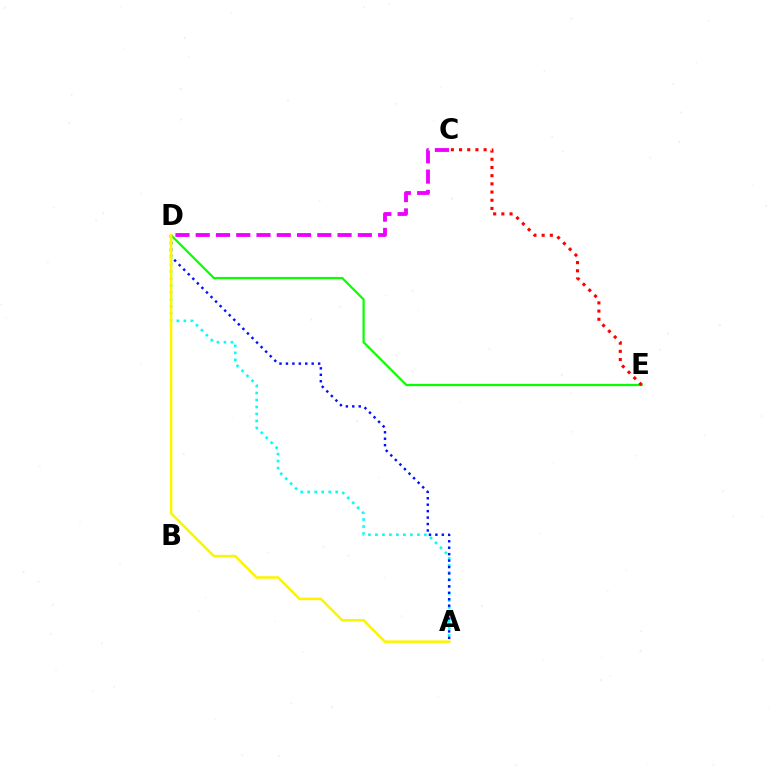{('A', 'D'): [{'color': '#00fff6', 'line_style': 'dotted', 'thickness': 1.9}, {'color': '#0010ff', 'line_style': 'dotted', 'thickness': 1.75}, {'color': '#fcf500', 'line_style': 'solid', 'thickness': 1.82}], ('D', 'E'): [{'color': '#08ff00', 'line_style': 'solid', 'thickness': 1.6}], ('C', 'E'): [{'color': '#ff0000', 'line_style': 'dotted', 'thickness': 2.23}], ('C', 'D'): [{'color': '#ee00ff', 'line_style': 'dashed', 'thickness': 2.75}]}